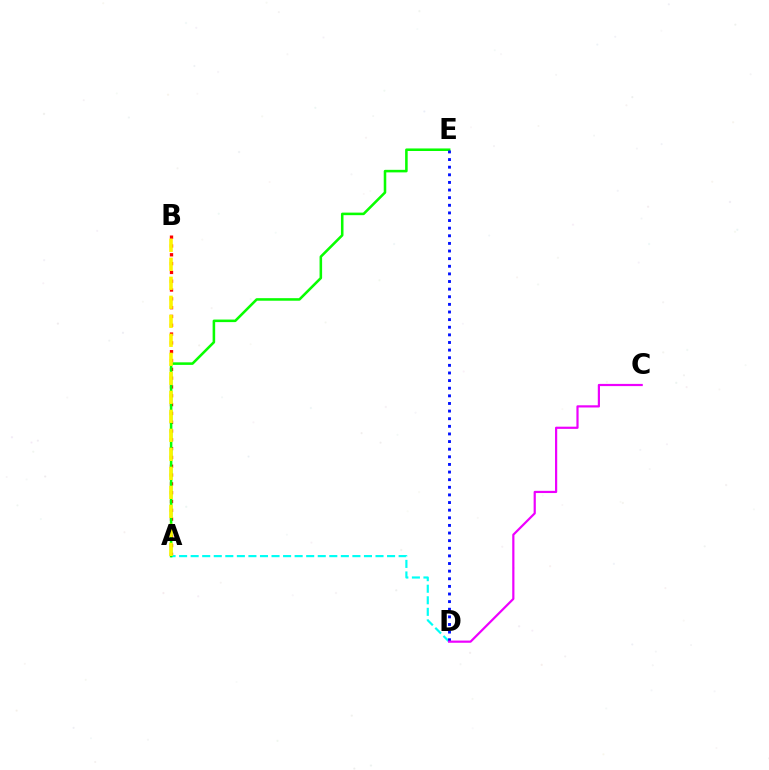{('A', 'B'): [{'color': '#ff0000', 'line_style': 'dotted', 'thickness': 2.39}, {'color': '#fcf500', 'line_style': 'dashed', 'thickness': 2.58}], ('A', 'D'): [{'color': '#00fff6', 'line_style': 'dashed', 'thickness': 1.57}], ('A', 'E'): [{'color': '#08ff00', 'line_style': 'solid', 'thickness': 1.84}], ('D', 'E'): [{'color': '#0010ff', 'line_style': 'dotted', 'thickness': 2.07}], ('C', 'D'): [{'color': '#ee00ff', 'line_style': 'solid', 'thickness': 1.58}]}